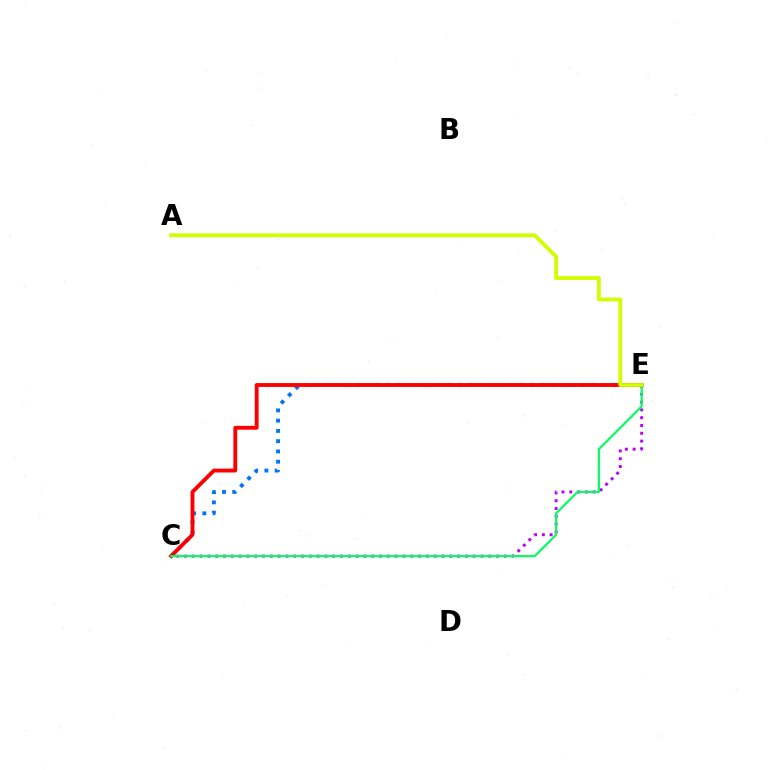{('C', 'E'): [{'color': '#0074ff', 'line_style': 'dotted', 'thickness': 2.79}, {'color': '#b900ff', 'line_style': 'dotted', 'thickness': 2.12}, {'color': '#ff0000', 'line_style': 'solid', 'thickness': 2.78}, {'color': '#00ff5c', 'line_style': 'solid', 'thickness': 1.55}], ('A', 'E'): [{'color': '#d1ff00', 'line_style': 'solid', 'thickness': 2.74}]}